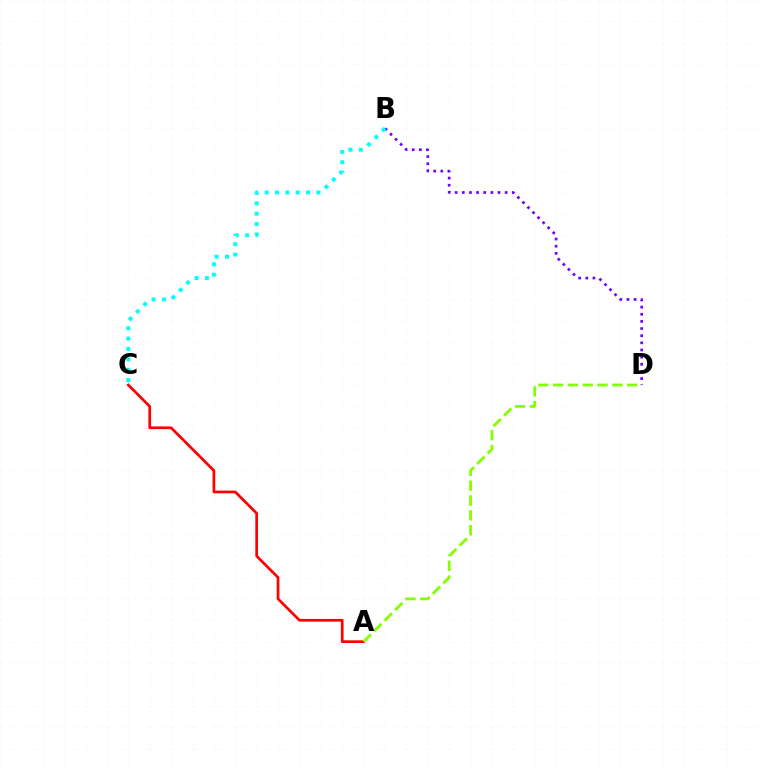{('A', 'C'): [{'color': '#ff0000', 'line_style': 'solid', 'thickness': 1.95}], ('B', 'D'): [{'color': '#7200ff', 'line_style': 'dotted', 'thickness': 1.94}], ('B', 'C'): [{'color': '#00fff6', 'line_style': 'dotted', 'thickness': 2.82}], ('A', 'D'): [{'color': '#84ff00', 'line_style': 'dashed', 'thickness': 2.01}]}